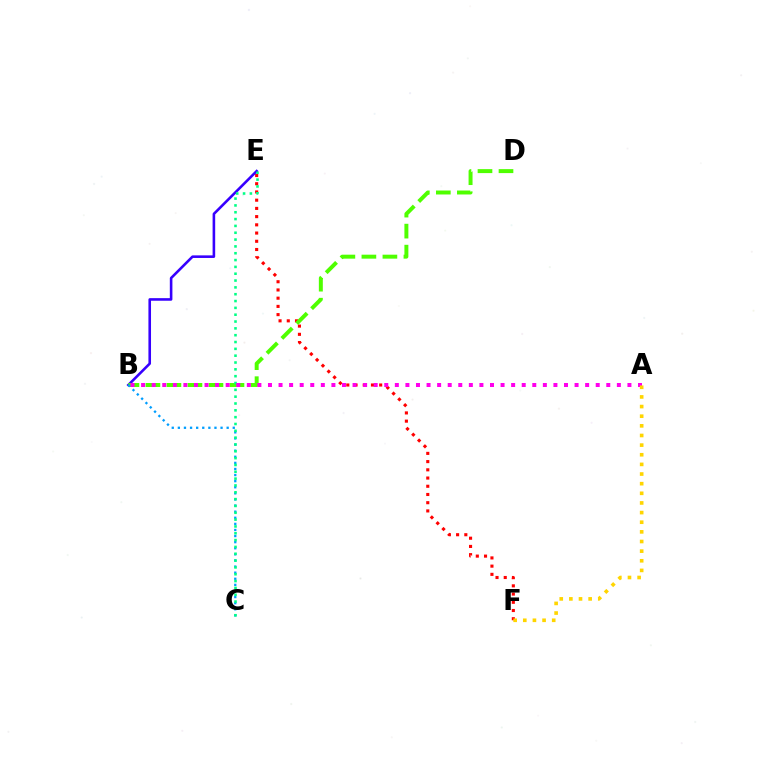{('E', 'F'): [{'color': '#ff0000', 'line_style': 'dotted', 'thickness': 2.23}], ('B', 'E'): [{'color': '#3700ff', 'line_style': 'solid', 'thickness': 1.87}], ('B', 'D'): [{'color': '#4fff00', 'line_style': 'dashed', 'thickness': 2.85}], ('B', 'C'): [{'color': '#009eff', 'line_style': 'dotted', 'thickness': 1.66}], ('C', 'E'): [{'color': '#00ff86', 'line_style': 'dotted', 'thickness': 1.86}], ('A', 'B'): [{'color': '#ff00ed', 'line_style': 'dotted', 'thickness': 2.87}], ('A', 'F'): [{'color': '#ffd500', 'line_style': 'dotted', 'thickness': 2.62}]}